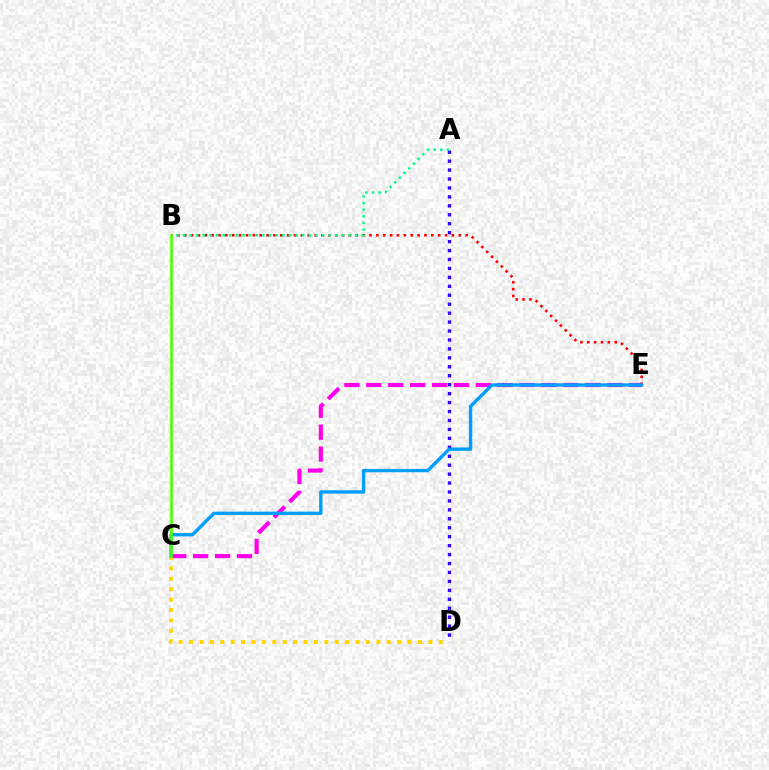{('A', 'D'): [{'color': '#3700ff', 'line_style': 'dotted', 'thickness': 2.43}], ('B', 'E'): [{'color': '#ff0000', 'line_style': 'dotted', 'thickness': 1.86}], ('C', 'E'): [{'color': '#ff00ed', 'line_style': 'dashed', 'thickness': 2.98}, {'color': '#009eff', 'line_style': 'solid', 'thickness': 2.42}], ('C', 'D'): [{'color': '#ffd500', 'line_style': 'dotted', 'thickness': 2.83}], ('B', 'C'): [{'color': '#4fff00', 'line_style': 'solid', 'thickness': 1.9}], ('A', 'B'): [{'color': '#00ff86', 'line_style': 'dotted', 'thickness': 1.8}]}